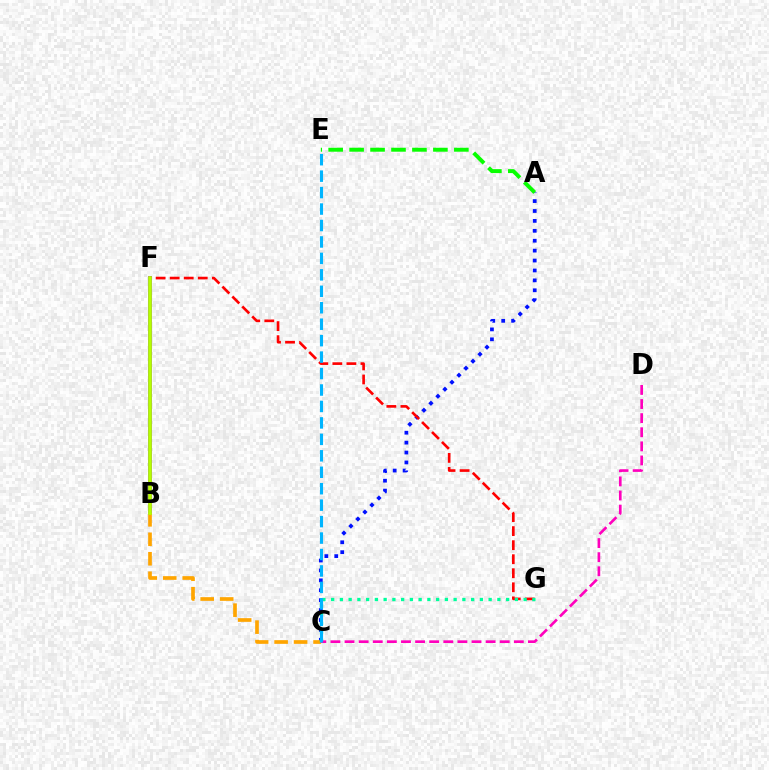{('A', 'C'): [{'color': '#0010ff', 'line_style': 'dotted', 'thickness': 2.69}], ('B', 'F'): [{'color': '#9b00ff', 'line_style': 'solid', 'thickness': 2.84}, {'color': '#b3ff00', 'line_style': 'solid', 'thickness': 2.67}], ('F', 'G'): [{'color': '#ff0000', 'line_style': 'dashed', 'thickness': 1.91}], ('B', 'C'): [{'color': '#ffa500', 'line_style': 'dashed', 'thickness': 2.65}], ('C', 'G'): [{'color': '#00ff9d', 'line_style': 'dotted', 'thickness': 2.38}], ('C', 'D'): [{'color': '#ff00bd', 'line_style': 'dashed', 'thickness': 1.92}], ('A', 'E'): [{'color': '#08ff00', 'line_style': 'dashed', 'thickness': 2.85}], ('C', 'E'): [{'color': '#00b5ff', 'line_style': 'dashed', 'thickness': 2.23}]}